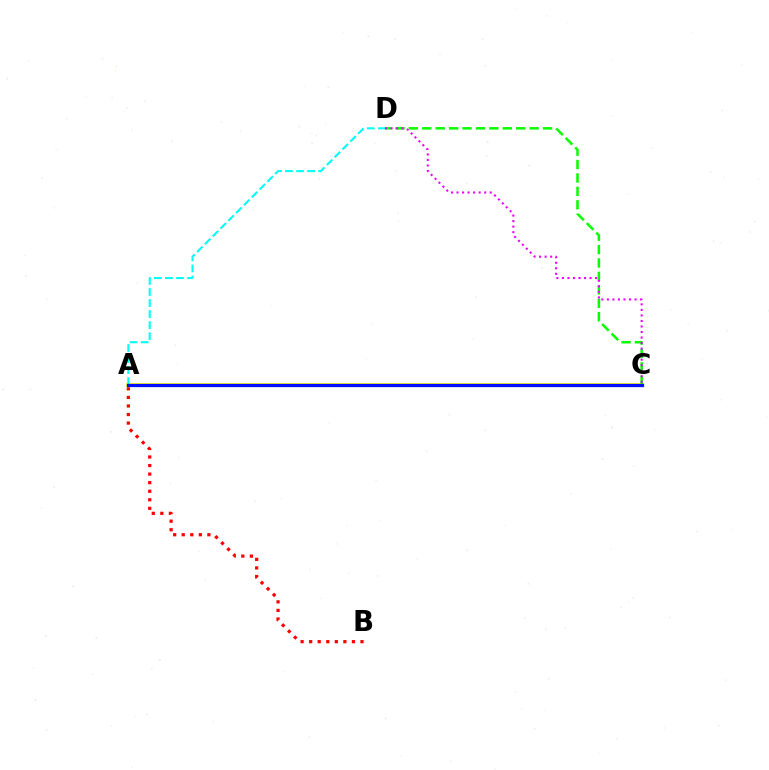{('A', 'C'): [{'color': '#fcf500', 'line_style': 'solid', 'thickness': 2.69}, {'color': '#0010ff', 'line_style': 'solid', 'thickness': 2.34}], ('A', 'D'): [{'color': '#00fff6', 'line_style': 'dashed', 'thickness': 1.5}], ('C', 'D'): [{'color': '#08ff00', 'line_style': 'dashed', 'thickness': 1.82}, {'color': '#ee00ff', 'line_style': 'dotted', 'thickness': 1.5}], ('A', 'B'): [{'color': '#ff0000', 'line_style': 'dotted', 'thickness': 2.32}]}